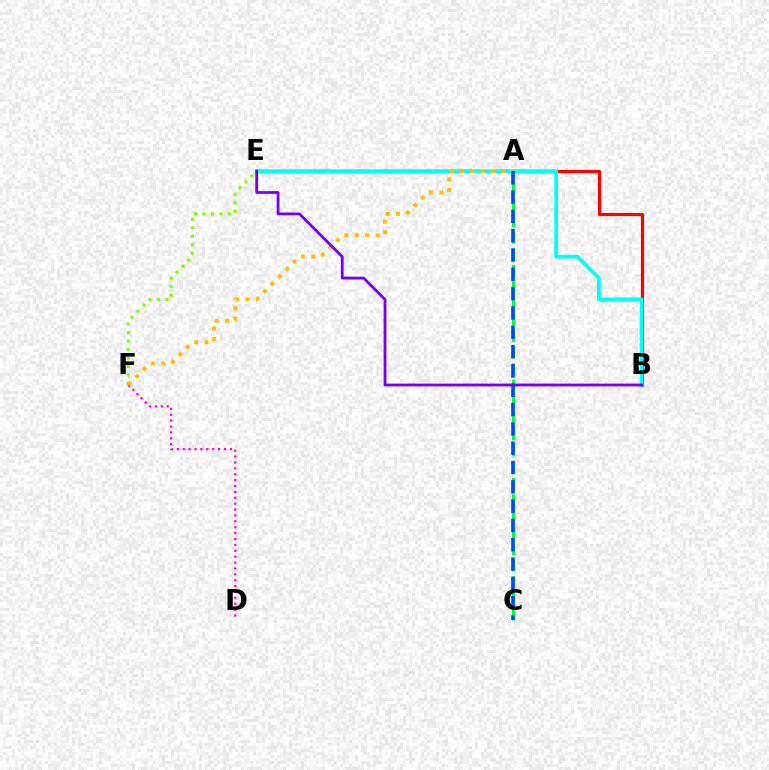{('A', 'B'): [{'color': '#ff0000', 'line_style': 'solid', 'thickness': 2.28}], ('D', 'F'): [{'color': '#ff00cf', 'line_style': 'dotted', 'thickness': 1.6}], ('A', 'F'): [{'color': '#84ff00', 'line_style': 'dotted', 'thickness': 2.3}, {'color': '#ffbd00', 'line_style': 'dotted', 'thickness': 2.84}], ('A', 'C'): [{'color': '#00ff39', 'line_style': 'dashed', 'thickness': 2.23}, {'color': '#004bff', 'line_style': 'dashed', 'thickness': 2.62}], ('B', 'E'): [{'color': '#00fff6', 'line_style': 'solid', 'thickness': 2.7}, {'color': '#7200ff', 'line_style': 'solid', 'thickness': 1.99}]}